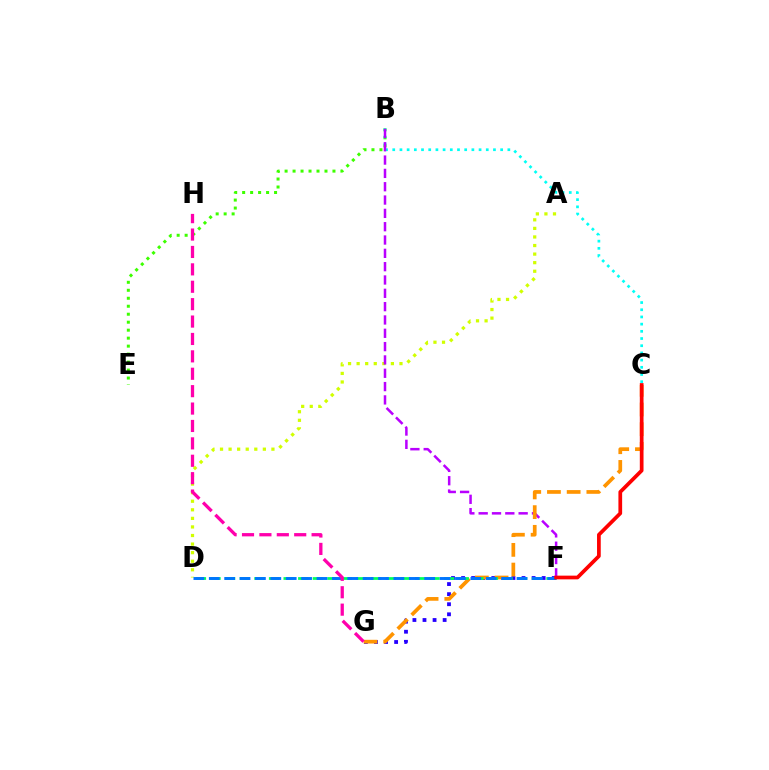{('F', 'G'): [{'color': '#2500ff', 'line_style': 'dotted', 'thickness': 2.74}], ('B', 'E'): [{'color': '#3dff00', 'line_style': 'dotted', 'thickness': 2.17}], ('B', 'C'): [{'color': '#00fff6', 'line_style': 'dotted', 'thickness': 1.95}], ('A', 'D'): [{'color': '#d1ff00', 'line_style': 'dotted', 'thickness': 2.33}], ('B', 'F'): [{'color': '#b900ff', 'line_style': 'dashed', 'thickness': 1.81}], ('C', 'G'): [{'color': '#ff9400', 'line_style': 'dashed', 'thickness': 2.68}], ('D', 'F'): [{'color': '#00ff5c', 'line_style': 'dashed', 'thickness': 1.98}, {'color': '#0074ff', 'line_style': 'dashed', 'thickness': 2.09}], ('C', 'F'): [{'color': '#ff0000', 'line_style': 'solid', 'thickness': 2.68}], ('G', 'H'): [{'color': '#ff00ac', 'line_style': 'dashed', 'thickness': 2.36}]}